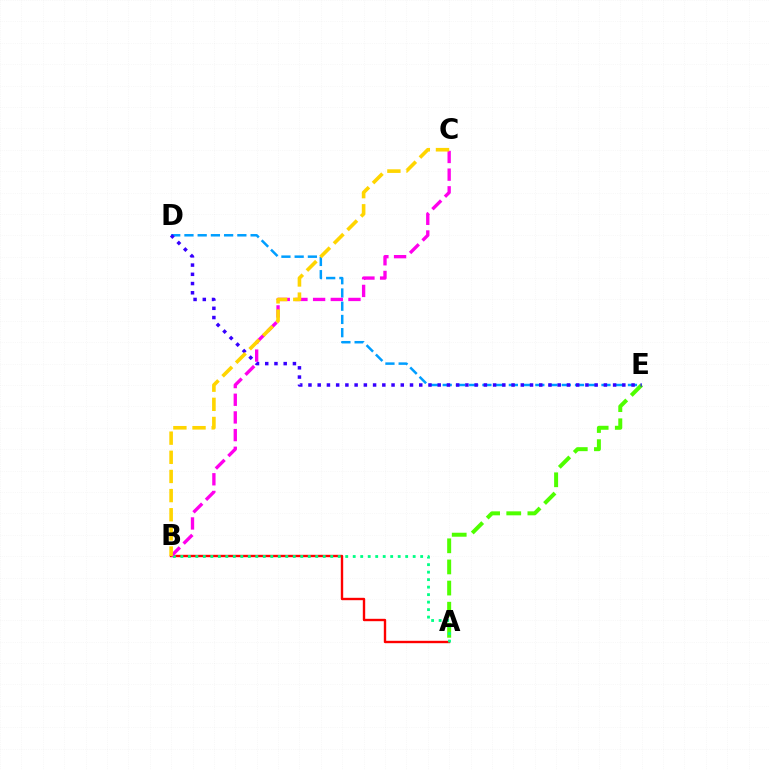{('D', 'E'): [{'color': '#009eff', 'line_style': 'dashed', 'thickness': 1.8}, {'color': '#3700ff', 'line_style': 'dotted', 'thickness': 2.51}], ('A', 'E'): [{'color': '#4fff00', 'line_style': 'dashed', 'thickness': 2.87}], ('A', 'B'): [{'color': '#ff0000', 'line_style': 'solid', 'thickness': 1.72}, {'color': '#00ff86', 'line_style': 'dotted', 'thickness': 2.04}], ('B', 'C'): [{'color': '#ff00ed', 'line_style': 'dashed', 'thickness': 2.4}, {'color': '#ffd500', 'line_style': 'dashed', 'thickness': 2.6}]}